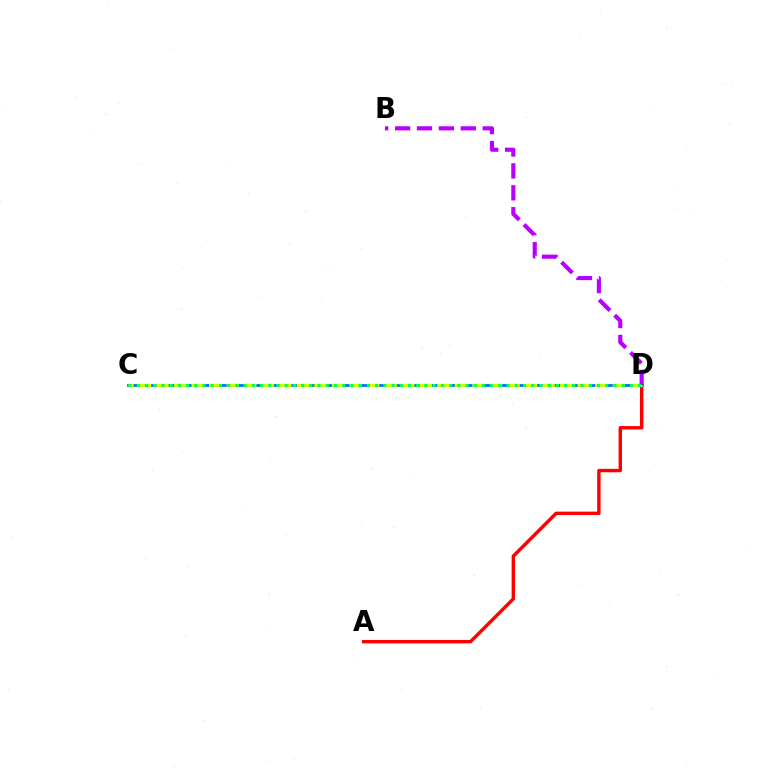{('A', 'D'): [{'color': '#ff0000', 'line_style': 'solid', 'thickness': 2.46}], ('C', 'D'): [{'color': '#0074ff', 'line_style': 'solid', 'thickness': 2.03}, {'color': '#d1ff00', 'line_style': 'dashed', 'thickness': 2.38}, {'color': '#00ff5c', 'line_style': 'dotted', 'thickness': 2.23}], ('B', 'D'): [{'color': '#b900ff', 'line_style': 'dashed', 'thickness': 2.97}]}